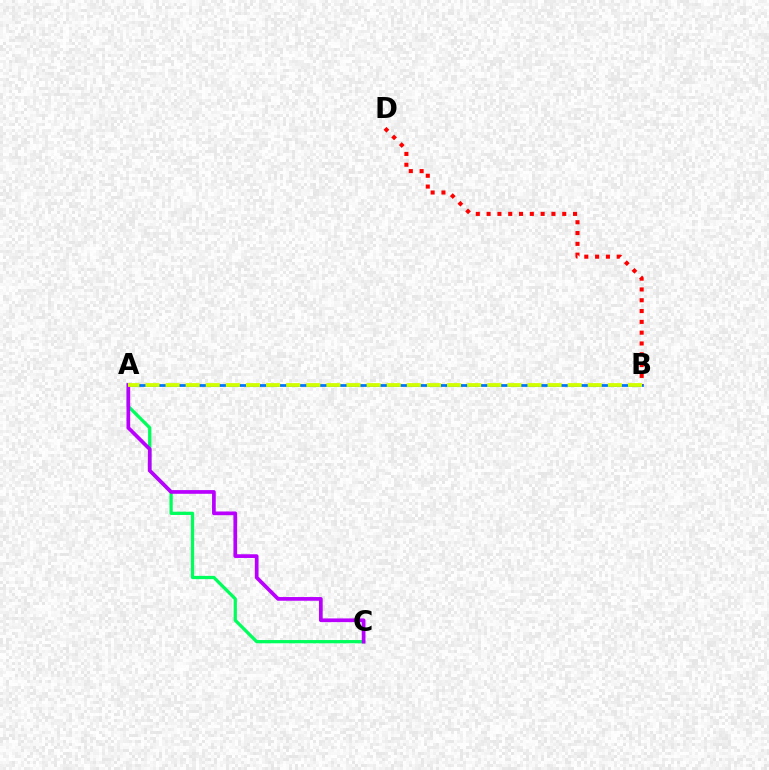{('A', 'C'): [{'color': '#00ff5c', 'line_style': 'solid', 'thickness': 2.35}, {'color': '#b900ff', 'line_style': 'solid', 'thickness': 2.67}], ('A', 'B'): [{'color': '#0074ff', 'line_style': 'solid', 'thickness': 1.98}, {'color': '#d1ff00', 'line_style': 'dashed', 'thickness': 2.73}], ('B', 'D'): [{'color': '#ff0000', 'line_style': 'dotted', 'thickness': 2.94}]}